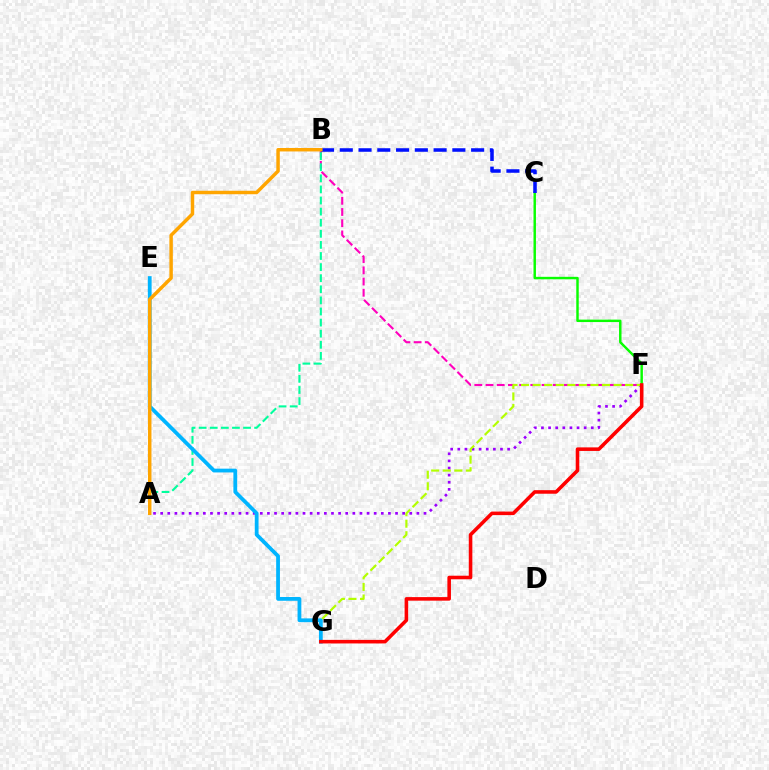{('B', 'F'): [{'color': '#ff00bd', 'line_style': 'dashed', 'thickness': 1.52}], ('A', 'F'): [{'color': '#9b00ff', 'line_style': 'dotted', 'thickness': 1.93}], ('C', 'F'): [{'color': '#08ff00', 'line_style': 'solid', 'thickness': 1.77}], ('F', 'G'): [{'color': '#b3ff00', 'line_style': 'dashed', 'thickness': 1.57}, {'color': '#ff0000', 'line_style': 'solid', 'thickness': 2.57}], ('A', 'B'): [{'color': '#00ff9d', 'line_style': 'dashed', 'thickness': 1.51}, {'color': '#ffa500', 'line_style': 'solid', 'thickness': 2.49}], ('E', 'G'): [{'color': '#00b5ff', 'line_style': 'solid', 'thickness': 2.72}], ('B', 'C'): [{'color': '#0010ff', 'line_style': 'dashed', 'thickness': 2.55}]}